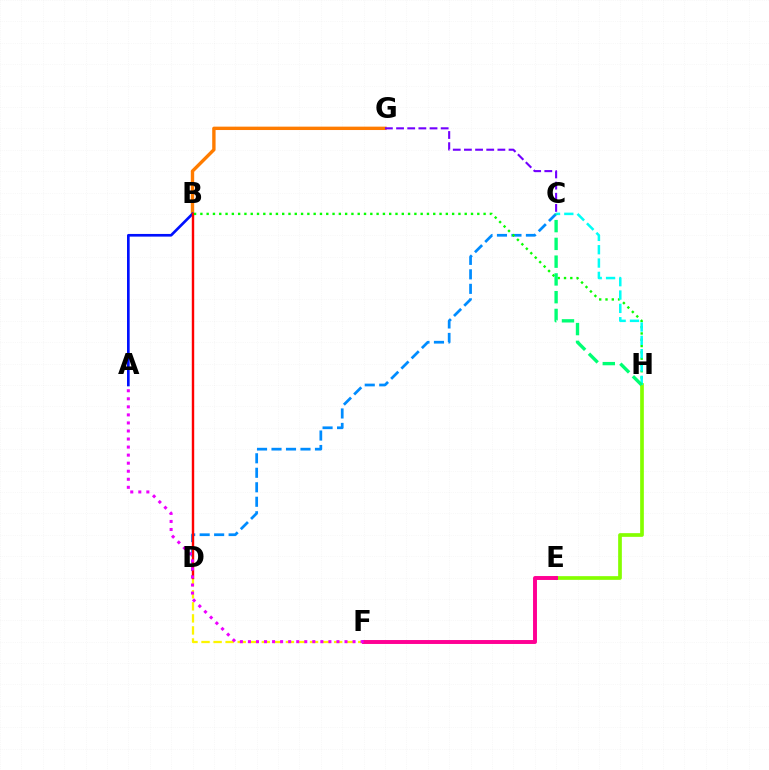{('E', 'H'): [{'color': '#84ff00', 'line_style': 'solid', 'thickness': 2.66}], ('B', 'G'): [{'color': '#ff7c00', 'line_style': 'solid', 'thickness': 2.43}], ('D', 'F'): [{'color': '#fcf500', 'line_style': 'dashed', 'thickness': 1.64}], ('C', 'D'): [{'color': '#008cff', 'line_style': 'dashed', 'thickness': 1.97}], ('A', 'B'): [{'color': '#0010ff', 'line_style': 'solid', 'thickness': 1.92}], ('B', 'D'): [{'color': '#ff0000', 'line_style': 'solid', 'thickness': 1.74}], ('C', 'G'): [{'color': '#7200ff', 'line_style': 'dashed', 'thickness': 1.52}], ('B', 'H'): [{'color': '#08ff00', 'line_style': 'dotted', 'thickness': 1.71}], ('E', 'F'): [{'color': '#ff0094', 'line_style': 'solid', 'thickness': 2.83}], ('A', 'F'): [{'color': '#ee00ff', 'line_style': 'dotted', 'thickness': 2.19}], ('C', 'H'): [{'color': '#00fff6', 'line_style': 'dashed', 'thickness': 1.81}, {'color': '#00ff74', 'line_style': 'dashed', 'thickness': 2.41}]}